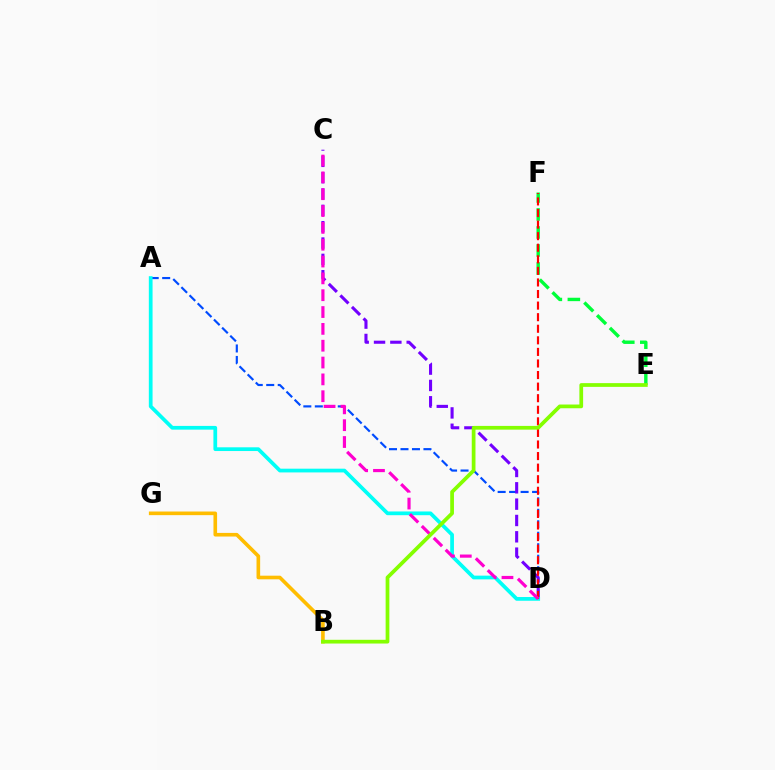{('A', 'D'): [{'color': '#004bff', 'line_style': 'dashed', 'thickness': 1.56}, {'color': '#00fff6', 'line_style': 'solid', 'thickness': 2.68}], ('B', 'G'): [{'color': '#ffbd00', 'line_style': 'solid', 'thickness': 2.61}], ('C', 'D'): [{'color': '#7200ff', 'line_style': 'dashed', 'thickness': 2.22}, {'color': '#ff00cf', 'line_style': 'dashed', 'thickness': 2.29}], ('E', 'F'): [{'color': '#00ff39', 'line_style': 'dashed', 'thickness': 2.45}], ('D', 'F'): [{'color': '#ff0000', 'line_style': 'dashed', 'thickness': 1.57}], ('B', 'E'): [{'color': '#84ff00', 'line_style': 'solid', 'thickness': 2.69}]}